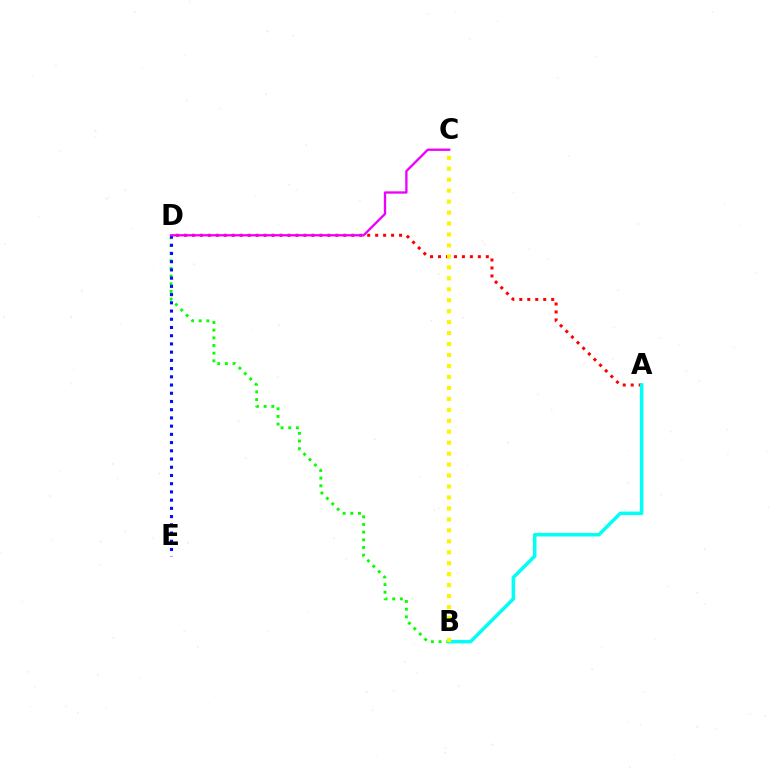{('A', 'D'): [{'color': '#ff0000', 'line_style': 'dotted', 'thickness': 2.16}], ('B', 'D'): [{'color': '#08ff00', 'line_style': 'dotted', 'thickness': 2.08}], ('A', 'B'): [{'color': '#00fff6', 'line_style': 'solid', 'thickness': 2.53}], ('D', 'E'): [{'color': '#0010ff', 'line_style': 'dotted', 'thickness': 2.23}], ('C', 'D'): [{'color': '#ee00ff', 'line_style': 'solid', 'thickness': 1.68}], ('B', 'C'): [{'color': '#fcf500', 'line_style': 'dotted', 'thickness': 2.98}]}